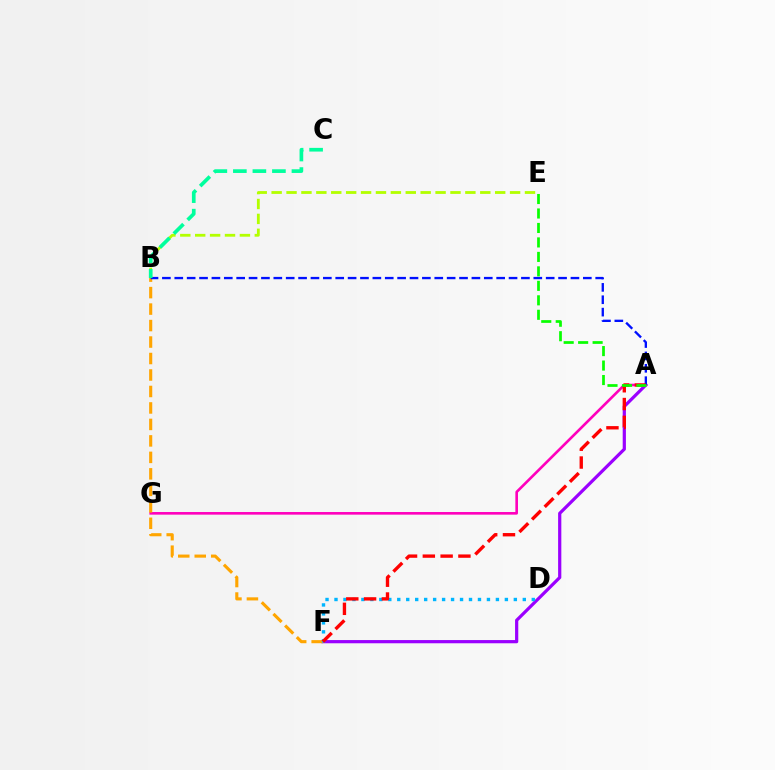{('B', 'E'): [{'color': '#b3ff00', 'line_style': 'dashed', 'thickness': 2.02}], ('A', 'F'): [{'color': '#9b00ff', 'line_style': 'solid', 'thickness': 2.31}, {'color': '#ff0000', 'line_style': 'dashed', 'thickness': 2.42}], ('A', 'G'): [{'color': '#ff00bd', 'line_style': 'solid', 'thickness': 1.89}], ('B', 'F'): [{'color': '#ffa500', 'line_style': 'dashed', 'thickness': 2.24}], ('A', 'B'): [{'color': '#0010ff', 'line_style': 'dashed', 'thickness': 1.68}], ('D', 'F'): [{'color': '#00b5ff', 'line_style': 'dotted', 'thickness': 2.44}], ('B', 'C'): [{'color': '#00ff9d', 'line_style': 'dashed', 'thickness': 2.65}], ('A', 'E'): [{'color': '#08ff00', 'line_style': 'dashed', 'thickness': 1.97}]}